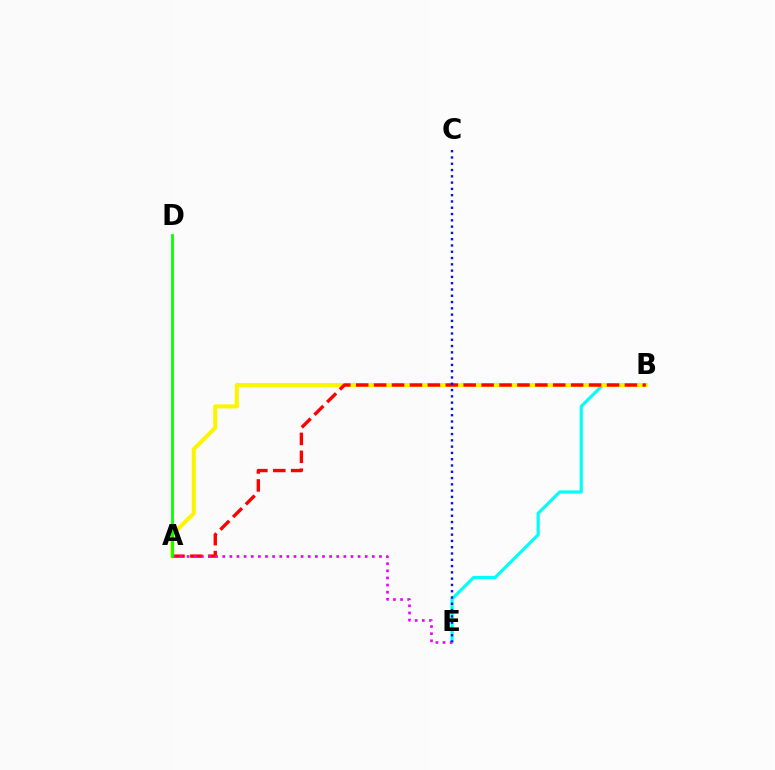{('B', 'E'): [{'color': '#00fff6', 'line_style': 'solid', 'thickness': 2.27}], ('A', 'B'): [{'color': '#fcf500', 'line_style': 'solid', 'thickness': 2.93}, {'color': '#ff0000', 'line_style': 'dashed', 'thickness': 2.43}], ('A', 'E'): [{'color': '#ee00ff', 'line_style': 'dotted', 'thickness': 1.94}], ('C', 'E'): [{'color': '#0010ff', 'line_style': 'dotted', 'thickness': 1.71}], ('A', 'D'): [{'color': '#08ff00', 'line_style': 'solid', 'thickness': 2.02}]}